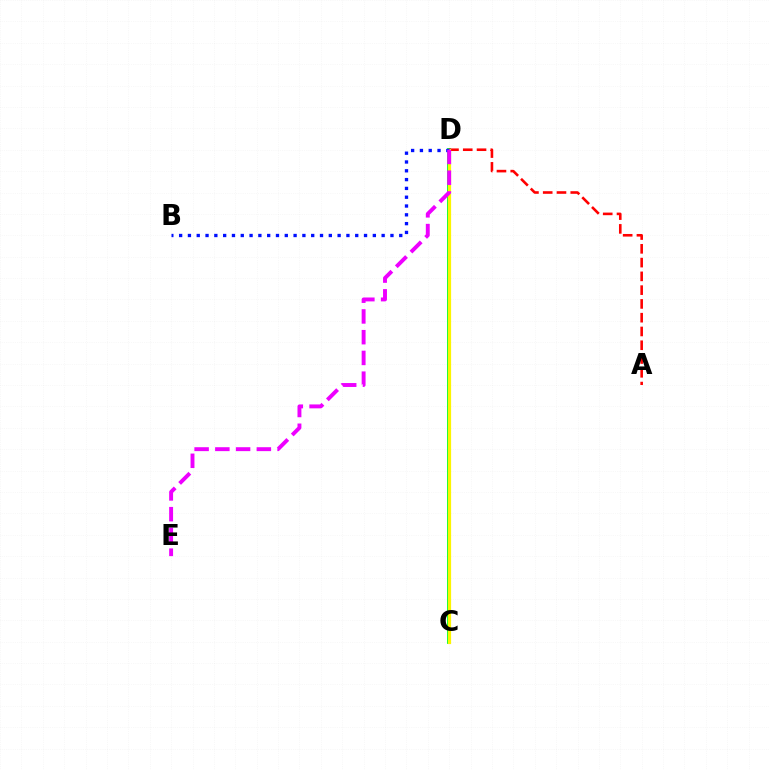{('C', 'D'): [{'color': '#00fff6', 'line_style': 'solid', 'thickness': 2.73}, {'color': '#08ff00', 'line_style': 'solid', 'thickness': 2.53}, {'color': '#fcf500', 'line_style': 'solid', 'thickness': 2.31}], ('A', 'D'): [{'color': '#ff0000', 'line_style': 'dashed', 'thickness': 1.87}], ('B', 'D'): [{'color': '#0010ff', 'line_style': 'dotted', 'thickness': 2.39}], ('D', 'E'): [{'color': '#ee00ff', 'line_style': 'dashed', 'thickness': 2.82}]}